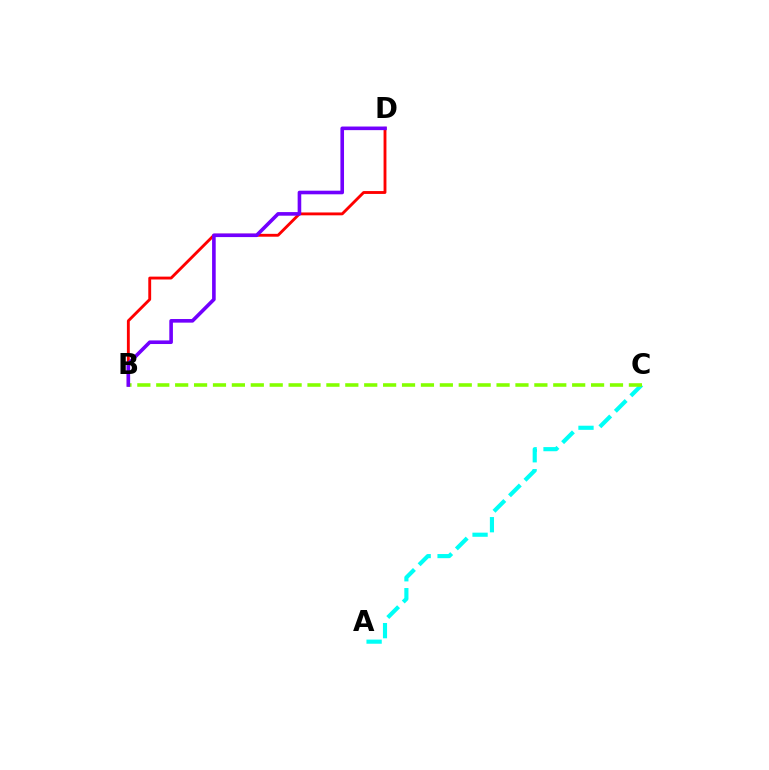{('B', 'D'): [{'color': '#ff0000', 'line_style': 'solid', 'thickness': 2.06}, {'color': '#7200ff', 'line_style': 'solid', 'thickness': 2.6}], ('A', 'C'): [{'color': '#00fff6', 'line_style': 'dashed', 'thickness': 2.98}], ('B', 'C'): [{'color': '#84ff00', 'line_style': 'dashed', 'thickness': 2.57}]}